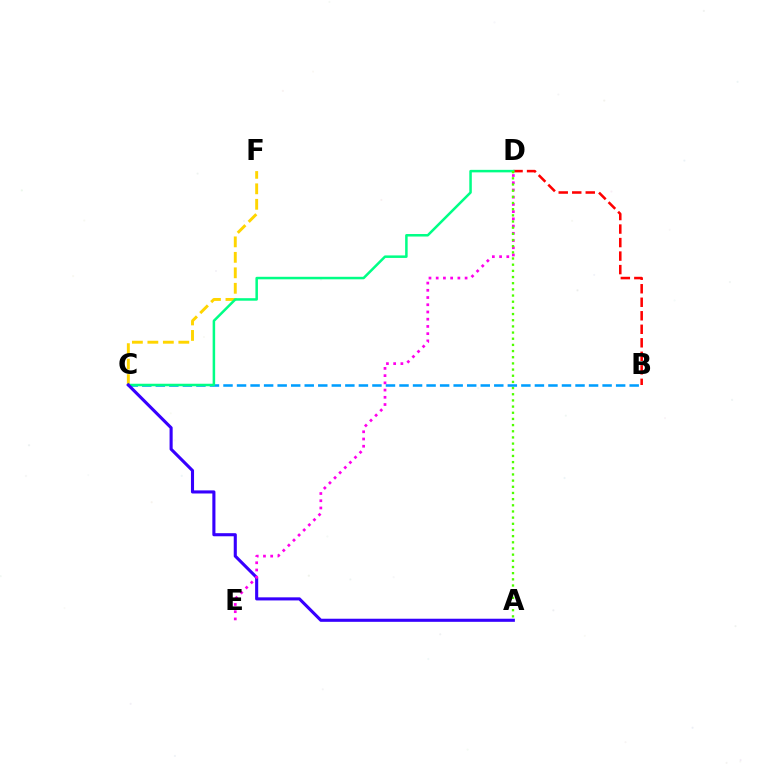{('B', 'C'): [{'color': '#009eff', 'line_style': 'dashed', 'thickness': 1.84}], ('C', 'F'): [{'color': '#ffd500', 'line_style': 'dashed', 'thickness': 2.1}], ('B', 'D'): [{'color': '#ff0000', 'line_style': 'dashed', 'thickness': 1.84}], ('C', 'D'): [{'color': '#00ff86', 'line_style': 'solid', 'thickness': 1.81}], ('A', 'C'): [{'color': '#3700ff', 'line_style': 'solid', 'thickness': 2.23}], ('D', 'E'): [{'color': '#ff00ed', 'line_style': 'dotted', 'thickness': 1.96}], ('A', 'D'): [{'color': '#4fff00', 'line_style': 'dotted', 'thickness': 1.68}]}